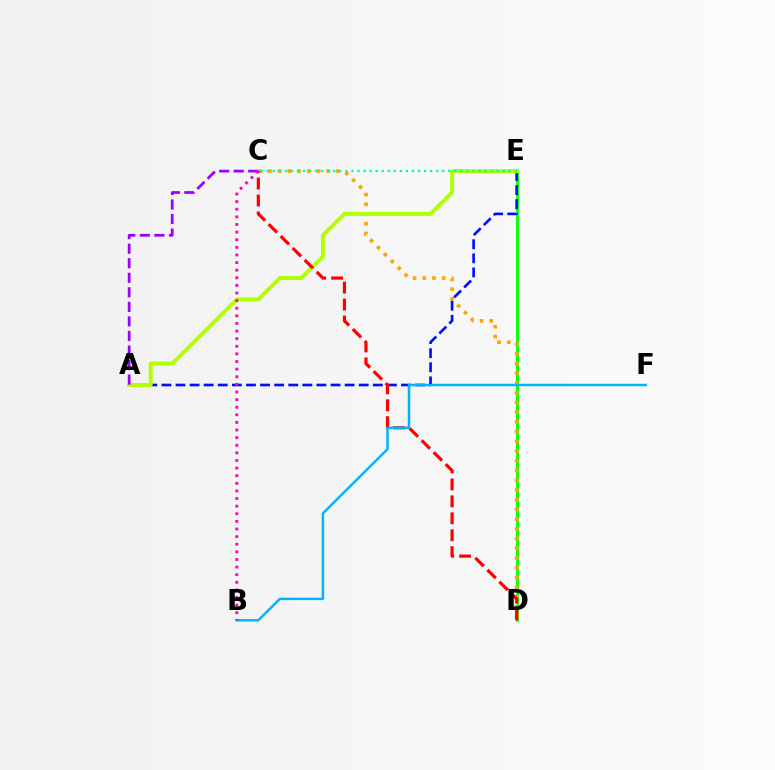{('D', 'E'): [{'color': '#08ff00', 'line_style': 'solid', 'thickness': 2.05}], ('C', 'D'): [{'color': '#ffa500', 'line_style': 'dotted', 'thickness': 2.64}, {'color': '#ff0000', 'line_style': 'dashed', 'thickness': 2.3}], ('A', 'E'): [{'color': '#0010ff', 'line_style': 'dashed', 'thickness': 1.91}, {'color': '#b3ff00', 'line_style': 'solid', 'thickness': 2.87}], ('A', 'C'): [{'color': '#9b00ff', 'line_style': 'dashed', 'thickness': 1.98}], ('B', 'F'): [{'color': '#00b5ff', 'line_style': 'solid', 'thickness': 1.79}], ('C', 'E'): [{'color': '#00ff9d', 'line_style': 'dotted', 'thickness': 1.64}], ('B', 'C'): [{'color': '#ff00bd', 'line_style': 'dotted', 'thickness': 2.07}]}